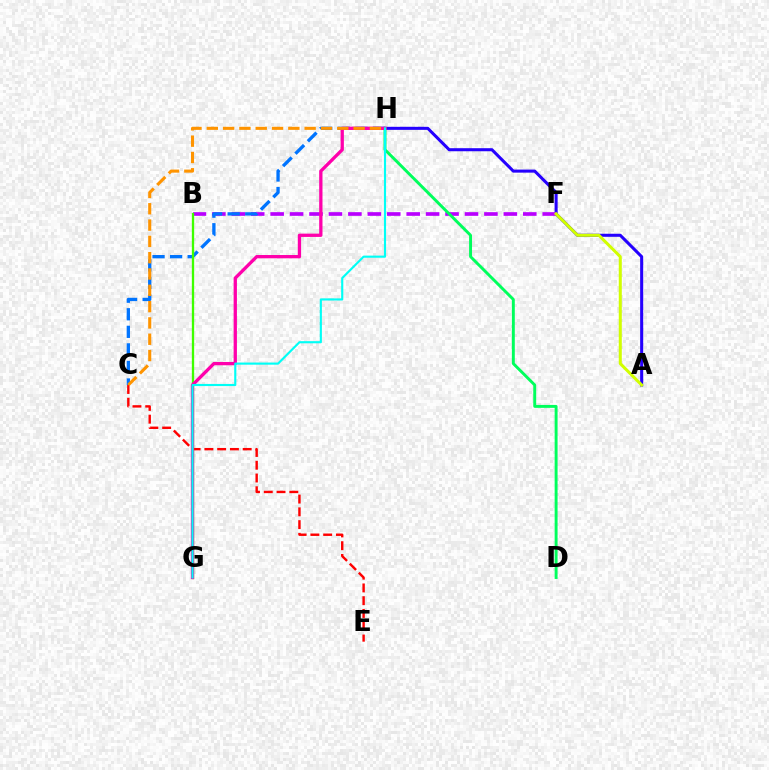{('A', 'H'): [{'color': '#2500ff', 'line_style': 'solid', 'thickness': 2.2}], ('B', 'F'): [{'color': '#b900ff', 'line_style': 'dashed', 'thickness': 2.64}], ('C', 'E'): [{'color': '#ff0000', 'line_style': 'dashed', 'thickness': 1.73}], ('C', 'H'): [{'color': '#0074ff', 'line_style': 'dashed', 'thickness': 2.39}, {'color': '#ff9400', 'line_style': 'dashed', 'thickness': 2.22}], ('B', 'G'): [{'color': '#3dff00', 'line_style': 'solid', 'thickness': 1.67}], ('D', 'H'): [{'color': '#00ff5c', 'line_style': 'solid', 'thickness': 2.1}], ('G', 'H'): [{'color': '#ff00ac', 'line_style': 'solid', 'thickness': 2.38}, {'color': '#00fff6', 'line_style': 'solid', 'thickness': 1.54}], ('A', 'F'): [{'color': '#d1ff00', 'line_style': 'solid', 'thickness': 2.18}]}